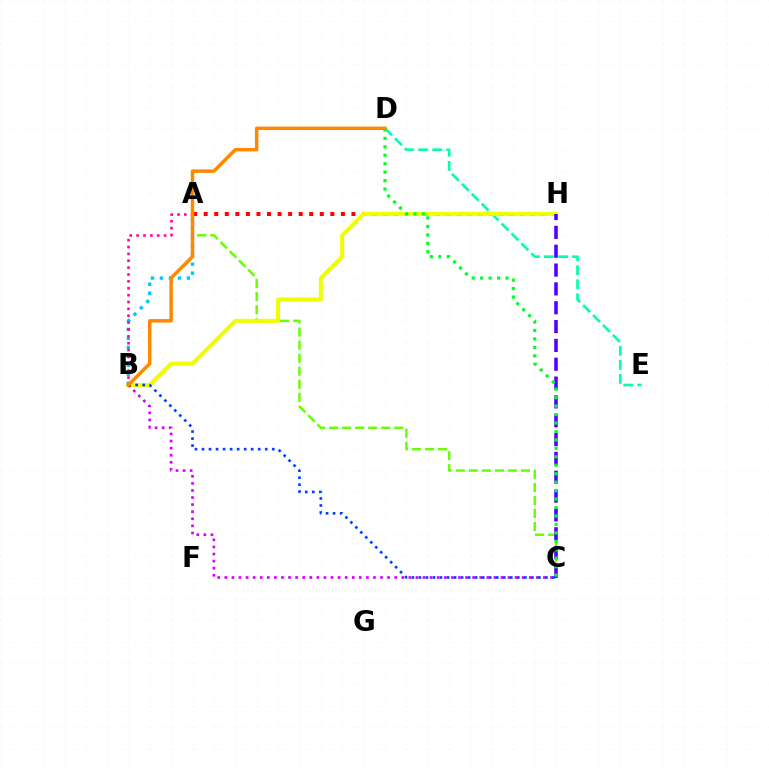{('A', 'H'): [{'color': '#ff0000', 'line_style': 'dotted', 'thickness': 2.87}], ('D', 'E'): [{'color': '#00ffaf', 'line_style': 'dashed', 'thickness': 1.91}], ('A', 'C'): [{'color': '#66ff00', 'line_style': 'dashed', 'thickness': 1.77}], ('B', 'H'): [{'color': '#eeff00', 'line_style': 'solid', 'thickness': 2.89}], ('C', 'H'): [{'color': '#4f00ff', 'line_style': 'dashed', 'thickness': 2.56}], ('C', 'D'): [{'color': '#00ff27', 'line_style': 'dotted', 'thickness': 2.3}], ('A', 'B'): [{'color': '#00c7ff', 'line_style': 'dotted', 'thickness': 2.44}, {'color': '#ff00a0', 'line_style': 'dotted', 'thickness': 1.87}], ('B', 'C'): [{'color': '#d600ff', 'line_style': 'dotted', 'thickness': 1.92}, {'color': '#003fff', 'line_style': 'dotted', 'thickness': 1.91}], ('B', 'D'): [{'color': '#ff8800', 'line_style': 'solid', 'thickness': 2.5}]}